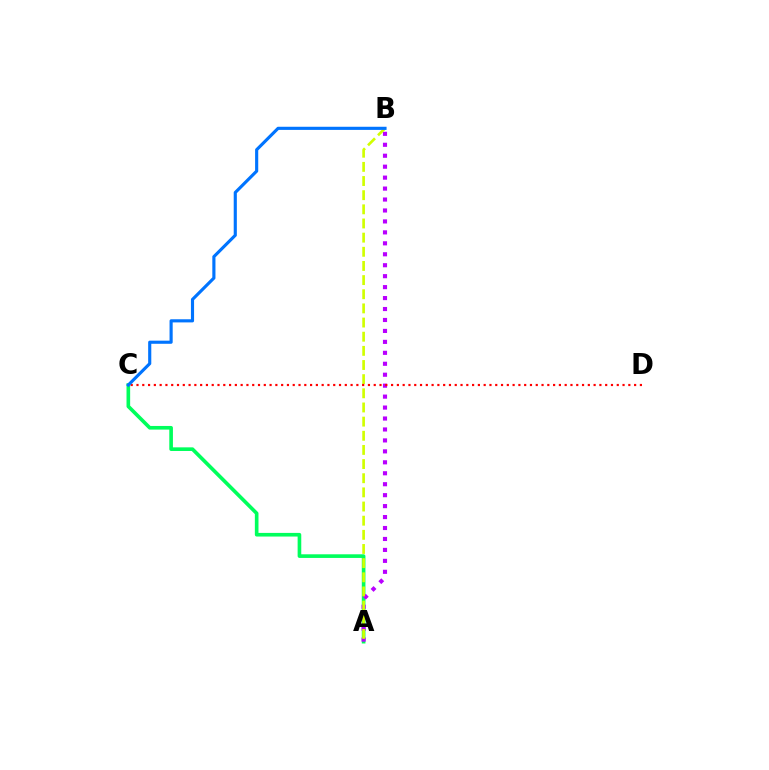{('A', 'C'): [{'color': '#00ff5c', 'line_style': 'solid', 'thickness': 2.62}], ('A', 'B'): [{'color': '#b900ff', 'line_style': 'dotted', 'thickness': 2.97}, {'color': '#d1ff00', 'line_style': 'dashed', 'thickness': 1.92}], ('C', 'D'): [{'color': '#ff0000', 'line_style': 'dotted', 'thickness': 1.57}], ('B', 'C'): [{'color': '#0074ff', 'line_style': 'solid', 'thickness': 2.26}]}